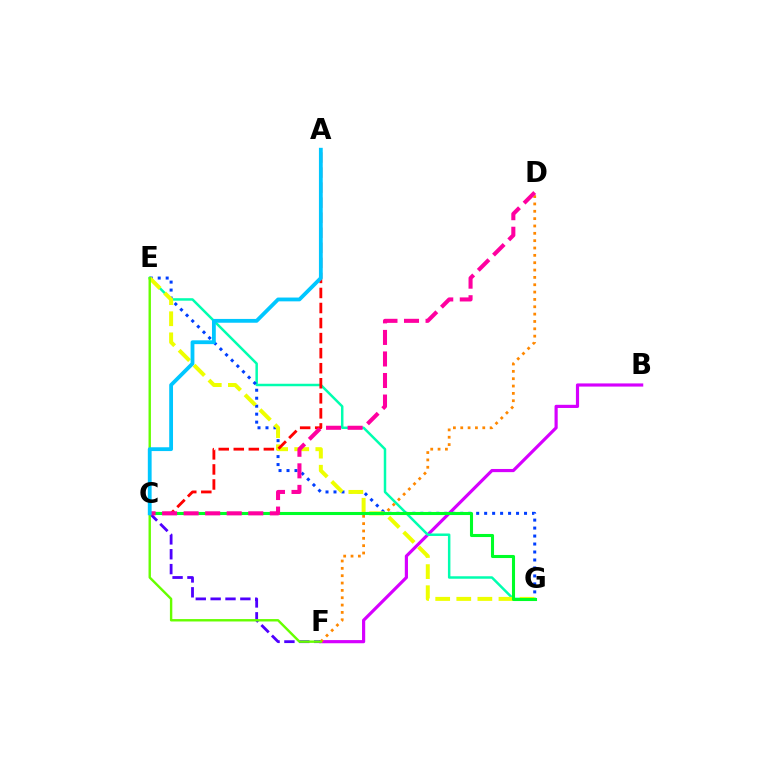{('B', 'F'): [{'color': '#d600ff', 'line_style': 'solid', 'thickness': 2.28}], ('E', 'G'): [{'color': '#00ffaf', 'line_style': 'solid', 'thickness': 1.79}, {'color': '#003fff', 'line_style': 'dotted', 'thickness': 2.17}, {'color': '#eeff00', 'line_style': 'dashed', 'thickness': 2.87}], ('C', 'F'): [{'color': '#4f00ff', 'line_style': 'dashed', 'thickness': 2.02}], ('D', 'F'): [{'color': '#ff8800', 'line_style': 'dotted', 'thickness': 2.0}], ('A', 'C'): [{'color': '#ff0000', 'line_style': 'dashed', 'thickness': 2.04}, {'color': '#00c7ff', 'line_style': 'solid', 'thickness': 2.74}], ('E', 'F'): [{'color': '#66ff00', 'line_style': 'solid', 'thickness': 1.73}], ('C', 'G'): [{'color': '#00ff27', 'line_style': 'solid', 'thickness': 2.22}], ('C', 'D'): [{'color': '#ff00a0', 'line_style': 'dashed', 'thickness': 2.93}]}